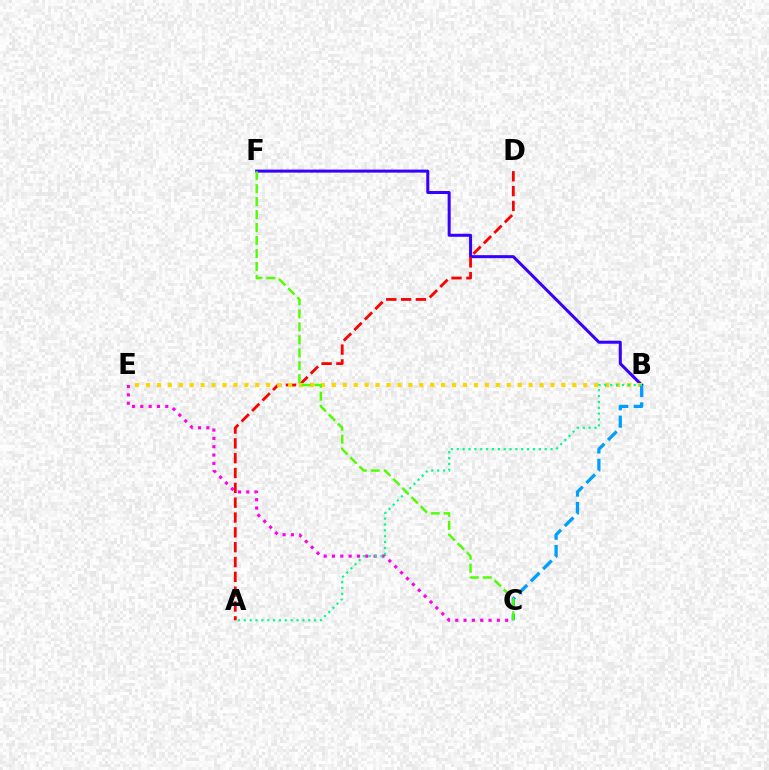{('B', 'F'): [{'color': '#3700ff', 'line_style': 'solid', 'thickness': 2.17}], ('A', 'D'): [{'color': '#ff0000', 'line_style': 'dashed', 'thickness': 2.01}], ('B', 'E'): [{'color': '#ffd500', 'line_style': 'dotted', 'thickness': 2.97}], ('C', 'E'): [{'color': '#ff00ed', 'line_style': 'dotted', 'thickness': 2.26}], ('B', 'C'): [{'color': '#009eff', 'line_style': 'dashed', 'thickness': 2.35}], ('A', 'B'): [{'color': '#00ff86', 'line_style': 'dotted', 'thickness': 1.59}], ('C', 'F'): [{'color': '#4fff00', 'line_style': 'dashed', 'thickness': 1.76}]}